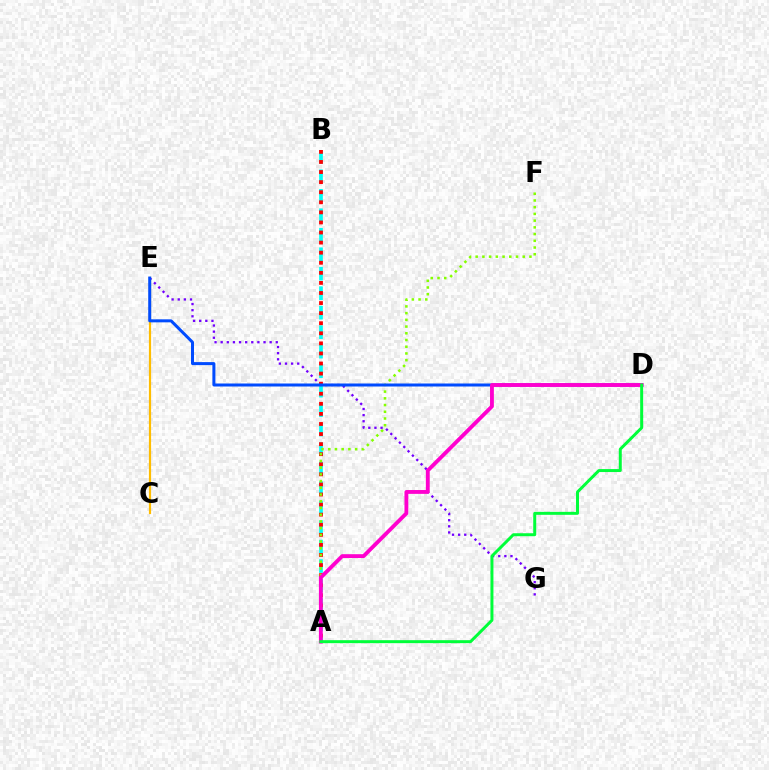{('A', 'B'): [{'color': '#00fff6', 'line_style': 'dashed', 'thickness': 2.65}, {'color': '#ff0000', 'line_style': 'dotted', 'thickness': 2.74}], ('C', 'E'): [{'color': '#ffbd00', 'line_style': 'solid', 'thickness': 1.58}], ('E', 'G'): [{'color': '#7200ff', 'line_style': 'dotted', 'thickness': 1.66}], ('A', 'F'): [{'color': '#84ff00', 'line_style': 'dotted', 'thickness': 1.83}], ('D', 'E'): [{'color': '#004bff', 'line_style': 'solid', 'thickness': 2.17}], ('A', 'D'): [{'color': '#ff00cf', 'line_style': 'solid', 'thickness': 2.77}, {'color': '#00ff39', 'line_style': 'solid', 'thickness': 2.14}]}